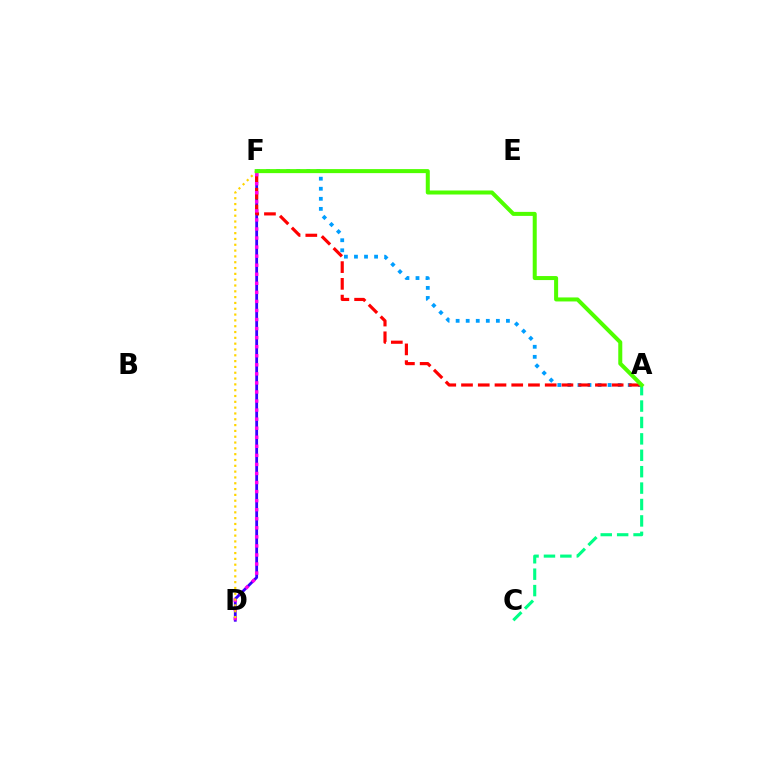{('A', 'C'): [{'color': '#00ff86', 'line_style': 'dashed', 'thickness': 2.23}], ('A', 'F'): [{'color': '#009eff', 'line_style': 'dotted', 'thickness': 2.73}, {'color': '#ff0000', 'line_style': 'dashed', 'thickness': 2.27}, {'color': '#4fff00', 'line_style': 'solid', 'thickness': 2.89}], ('D', 'F'): [{'color': '#3700ff', 'line_style': 'solid', 'thickness': 2.02}, {'color': '#ff00ed', 'line_style': 'dotted', 'thickness': 2.46}, {'color': '#ffd500', 'line_style': 'dotted', 'thickness': 1.58}]}